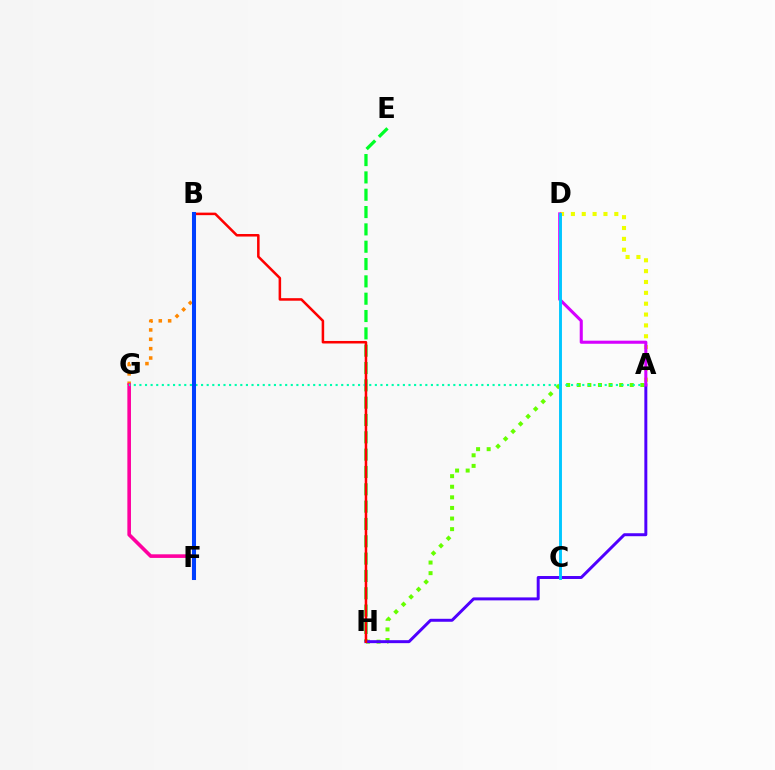{('A', 'D'): [{'color': '#eeff00', 'line_style': 'dotted', 'thickness': 2.95}, {'color': '#d600ff', 'line_style': 'solid', 'thickness': 2.22}], ('B', 'G'): [{'color': '#ff8800', 'line_style': 'dotted', 'thickness': 2.54}], ('E', 'H'): [{'color': '#00ff27', 'line_style': 'dashed', 'thickness': 2.35}], ('A', 'H'): [{'color': '#66ff00', 'line_style': 'dotted', 'thickness': 2.88}, {'color': '#4f00ff', 'line_style': 'solid', 'thickness': 2.14}], ('F', 'G'): [{'color': '#ff00a0', 'line_style': 'solid', 'thickness': 2.6}], ('A', 'G'): [{'color': '#00ffaf', 'line_style': 'dotted', 'thickness': 1.52}], ('B', 'H'): [{'color': '#ff0000', 'line_style': 'solid', 'thickness': 1.82}], ('C', 'D'): [{'color': '#00c7ff', 'line_style': 'solid', 'thickness': 2.1}], ('B', 'F'): [{'color': '#003fff', 'line_style': 'solid', 'thickness': 2.91}]}